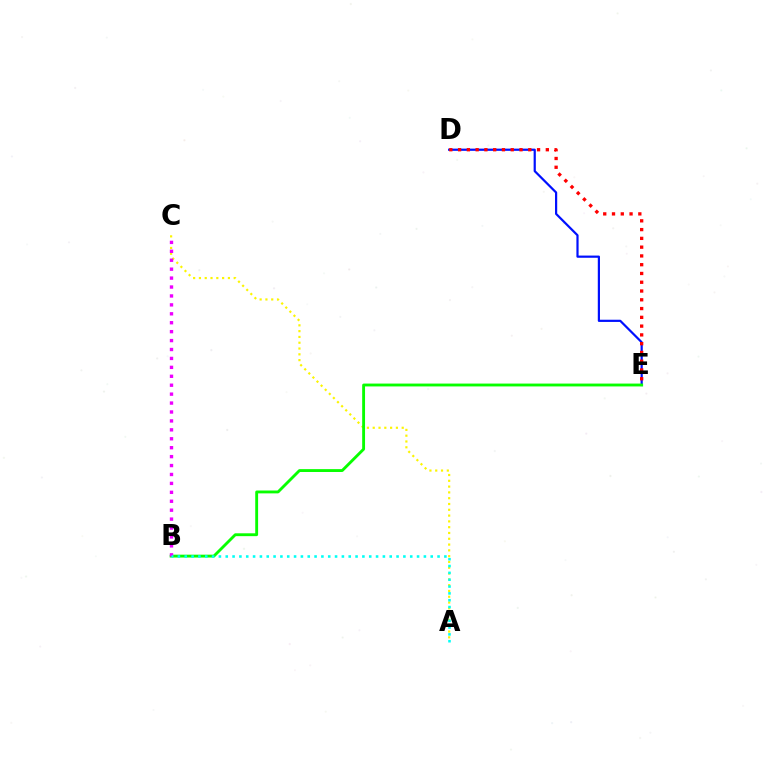{('A', 'C'): [{'color': '#fcf500', 'line_style': 'dotted', 'thickness': 1.58}], ('D', 'E'): [{'color': '#0010ff', 'line_style': 'solid', 'thickness': 1.59}, {'color': '#ff0000', 'line_style': 'dotted', 'thickness': 2.38}], ('B', 'E'): [{'color': '#08ff00', 'line_style': 'solid', 'thickness': 2.06}], ('B', 'C'): [{'color': '#ee00ff', 'line_style': 'dotted', 'thickness': 2.43}], ('A', 'B'): [{'color': '#00fff6', 'line_style': 'dotted', 'thickness': 1.86}]}